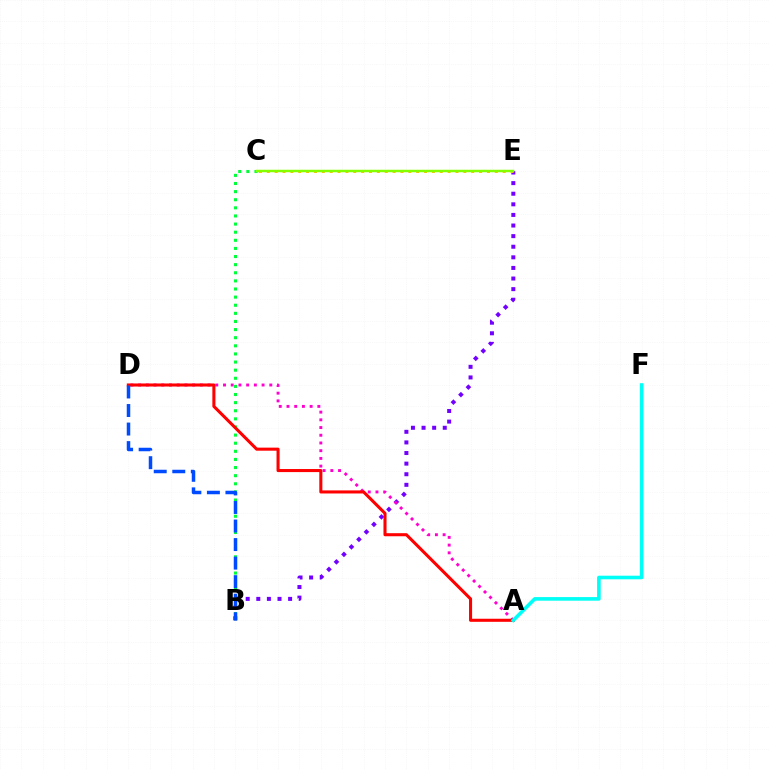{('B', 'C'): [{'color': '#00ff39', 'line_style': 'dotted', 'thickness': 2.21}], ('B', 'E'): [{'color': '#7200ff', 'line_style': 'dotted', 'thickness': 2.88}], ('A', 'D'): [{'color': '#ff00cf', 'line_style': 'dotted', 'thickness': 2.1}, {'color': '#ff0000', 'line_style': 'solid', 'thickness': 2.21}], ('C', 'E'): [{'color': '#ffbd00', 'line_style': 'dotted', 'thickness': 2.14}, {'color': '#84ff00', 'line_style': 'solid', 'thickness': 1.79}], ('A', 'F'): [{'color': '#00fff6', 'line_style': 'solid', 'thickness': 2.6}], ('B', 'D'): [{'color': '#004bff', 'line_style': 'dashed', 'thickness': 2.52}]}